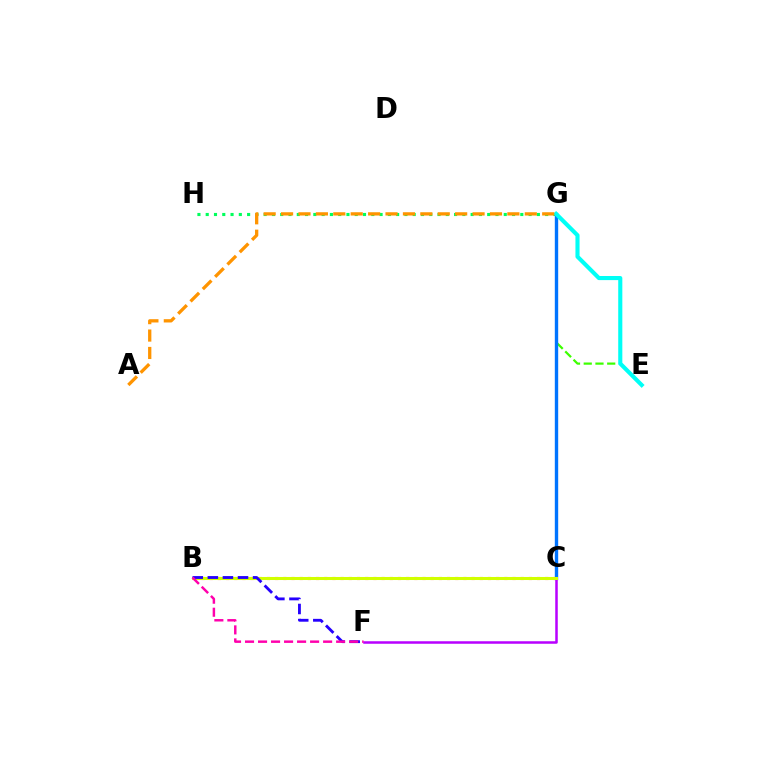{('B', 'C'): [{'color': '#ff0000', 'line_style': 'dotted', 'thickness': 2.22}, {'color': '#d1ff00', 'line_style': 'solid', 'thickness': 2.19}], ('G', 'H'): [{'color': '#00ff5c', 'line_style': 'dotted', 'thickness': 2.25}], ('E', 'G'): [{'color': '#3dff00', 'line_style': 'dashed', 'thickness': 1.59}, {'color': '#00fff6', 'line_style': 'solid', 'thickness': 2.96}], ('C', 'G'): [{'color': '#0074ff', 'line_style': 'solid', 'thickness': 2.43}], ('C', 'F'): [{'color': '#b900ff', 'line_style': 'solid', 'thickness': 1.81}], ('A', 'G'): [{'color': '#ff9400', 'line_style': 'dashed', 'thickness': 2.36}], ('B', 'F'): [{'color': '#2500ff', 'line_style': 'dashed', 'thickness': 2.05}, {'color': '#ff00ac', 'line_style': 'dashed', 'thickness': 1.77}]}